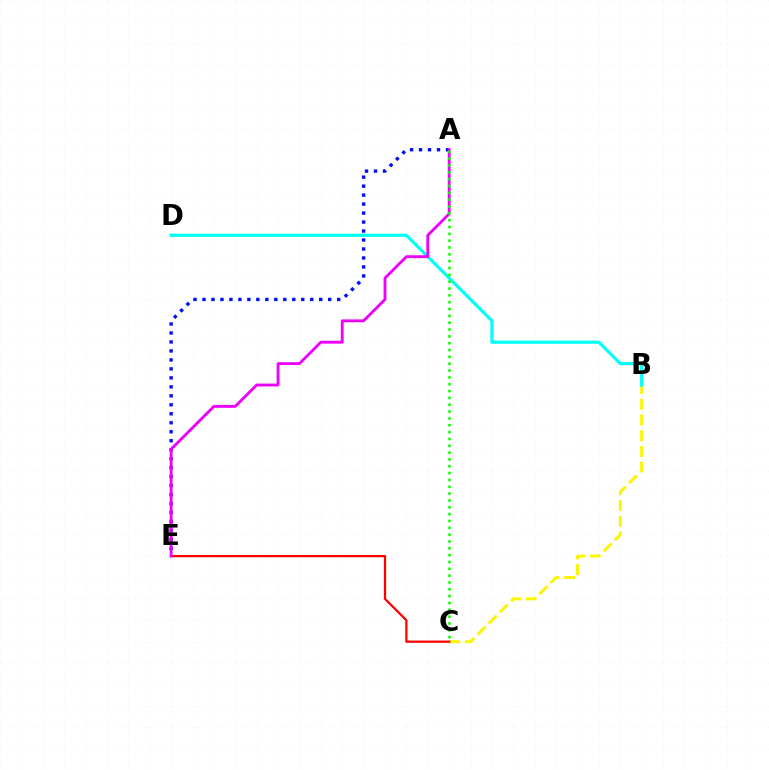{('B', 'C'): [{'color': '#fcf500', 'line_style': 'dashed', 'thickness': 2.14}], ('C', 'E'): [{'color': '#ff0000', 'line_style': 'solid', 'thickness': 1.62}], ('A', 'E'): [{'color': '#0010ff', 'line_style': 'dotted', 'thickness': 2.44}, {'color': '#ee00ff', 'line_style': 'solid', 'thickness': 2.05}], ('B', 'D'): [{'color': '#00fff6', 'line_style': 'solid', 'thickness': 2.28}], ('A', 'C'): [{'color': '#08ff00', 'line_style': 'dotted', 'thickness': 1.86}]}